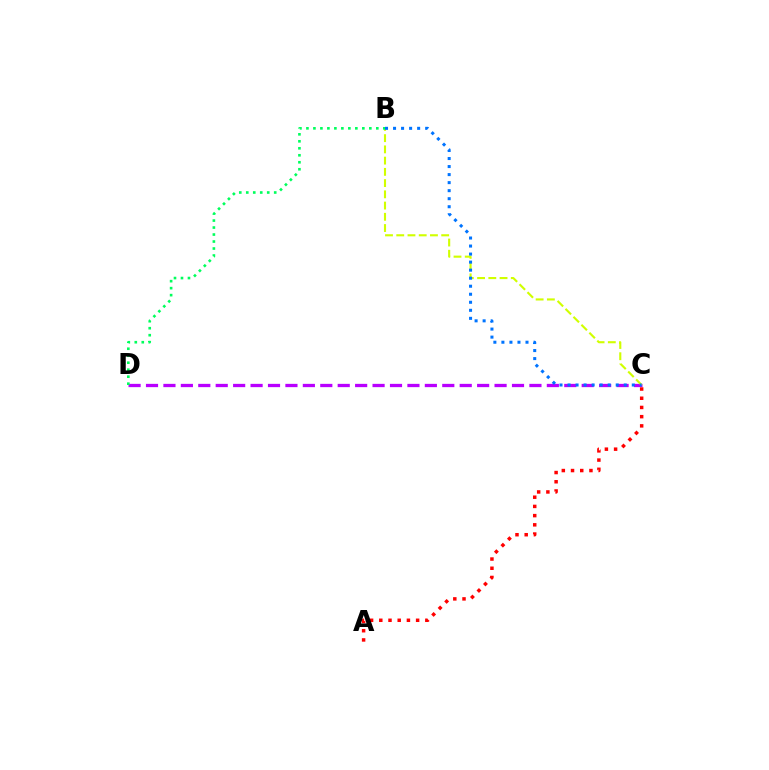{('C', 'D'): [{'color': '#b900ff', 'line_style': 'dashed', 'thickness': 2.37}], ('A', 'C'): [{'color': '#ff0000', 'line_style': 'dotted', 'thickness': 2.5}], ('B', 'C'): [{'color': '#d1ff00', 'line_style': 'dashed', 'thickness': 1.53}, {'color': '#0074ff', 'line_style': 'dotted', 'thickness': 2.18}], ('B', 'D'): [{'color': '#00ff5c', 'line_style': 'dotted', 'thickness': 1.9}]}